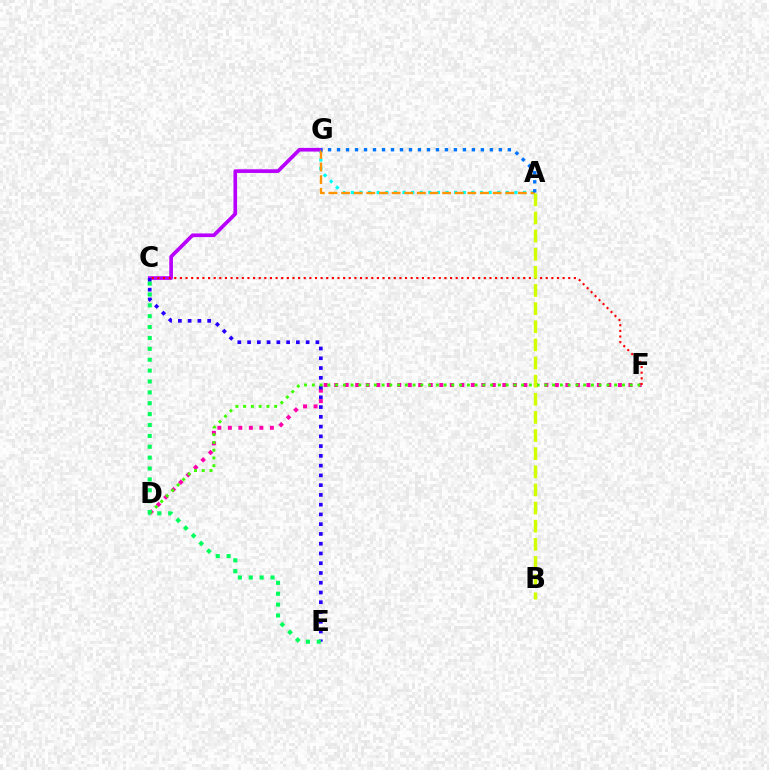{('A', 'G'): [{'color': '#00fff6', 'line_style': 'dotted', 'thickness': 2.34}, {'color': '#ff9400', 'line_style': 'dashed', 'thickness': 1.72}, {'color': '#0074ff', 'line_style': 'dotted', 'thickness': 2.44}], ('D', 'F'): [{'color': '#ff00ac', 'line_style': 'dotted', 'thickness': 2.86}, {'color': '#3dff00', 'line_style': 'dotted', 'thickness': 2.11}], ('C', 'G'): [{'color': '#b900ff', 'line_style': 'solid', 'thickness': 2.64}], ('C', 'E'): [{'color': '#2500ff', 'line_style': 'dotted', 'thickness': 2.65}, {'color': '#00ff5c', 'line_style': 'dotted', 'thickness': 2.96}], ('C', 'F'): [{'color': '#ff0000', 'line_style': 'dotted', 'thickness': 1.53}], ('A', 'B'): [{'color': '#d1ff00', 'line_style': 'dashed', 'thickness': 2.46}]}